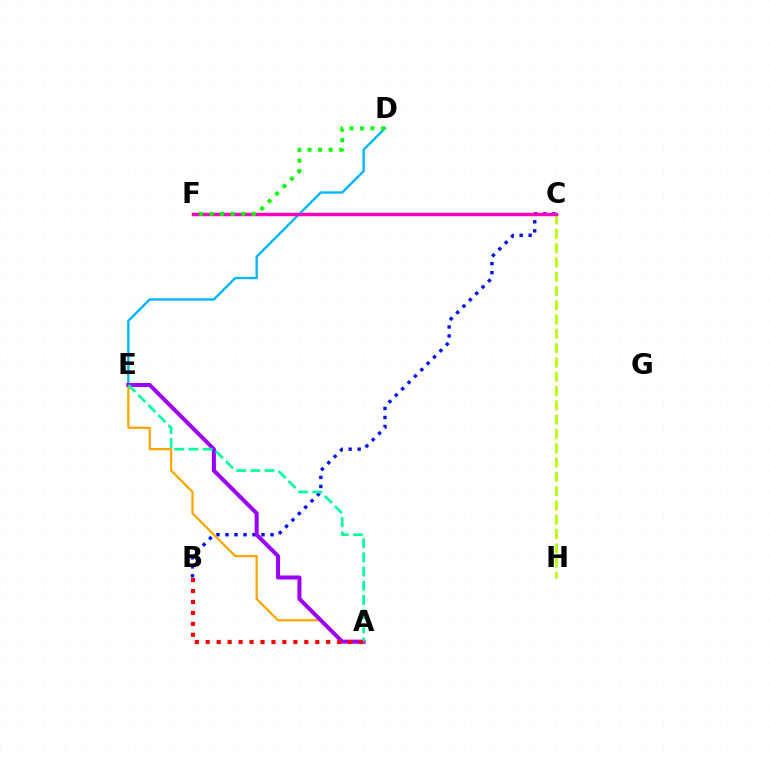{('B', 'C'): [{'color': '#0010ff', 'line_style': 'dotted', 'thickness': 2.45}], ('D', 'E'): [{'color': '#00b5ff', 'line_style': 'solid', 'thickness': 1.68}], ('A', 'E'): [{'color': '#ffa500', 'line_style': 'solid', 'thickness': 1.62}, {'color': '#9b00ff', 'line_style': 'solid', 'thickness': 2.89}, {'color': '#00ff9d', 'line_style': 'dashed', 'thickness': 1.93}], ('C', 'H'): [{'color': '#b3ff00', 'line_style': 'dashed', 'thickness': 1.94}], ('C', 'F'): [{'color': '#ff00bd', 'line_style': 'solid', 'thickness': 2.47}], ('D', 'F'): [{'color': '#08ff00', 'line_style': 'dotted', 'thickness': 2.86}], ('A', 'B'): [{'color': '#ff0000', 'line_style': 'dotted', 'thickness': 2.98}]}